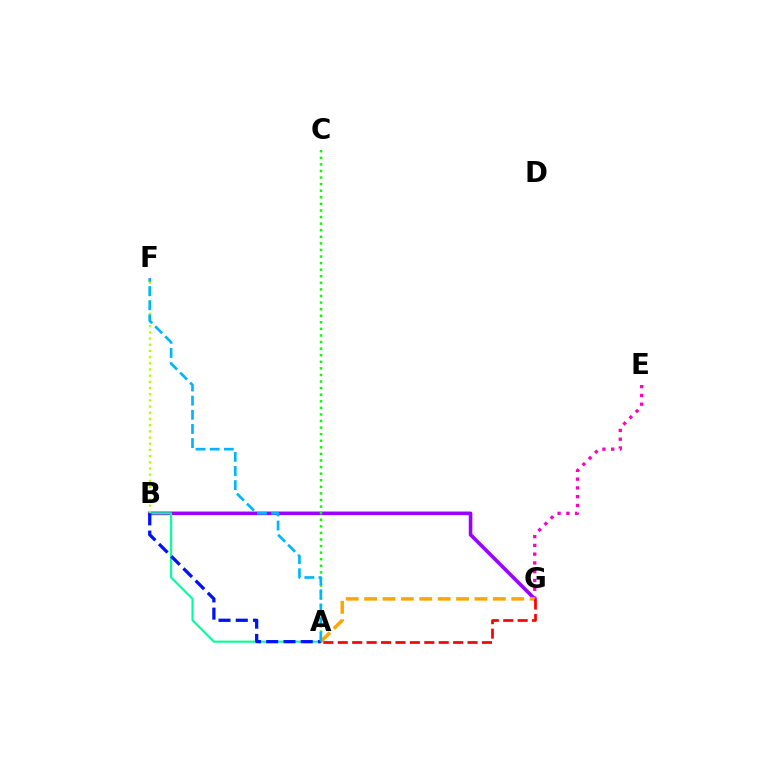{('B', 'G'): [{'color': '#9b00ff', 'line_style': 'solid', 'thickness': 2.59}], ('E', 'G'): [{'color': '#ff00bd', 'line_style': 'dotted', 'thickness': 2.38}], ('A', 'C'): [{'color': '#08ff00', 'line_style': 'dotted', 'thickness': 1.79}], ('A', 'G'): [{'color': '#ffa500', 'line_style': 'dashed', 'thickness': 2.5}, {'color': '#ff0000', 'line_style': 'dashed', 'thickness': 1.96}], ('B', 'F'): [{'color': '#b3ff00', 'line_style': 'dotted', 'thickness': 1.68}], ('A', 'B'): [{'color': '#00ff9d', 'line_style': 'solid', 'thickness': 1.53}, {'color': '#0010ff', 'line_style': 'dashed', 'thickness': 2.35}], ('A', 'F'): [{'color': '#00b5ff', 'line_style': 'dashed', 'thickness': 1.92}]}